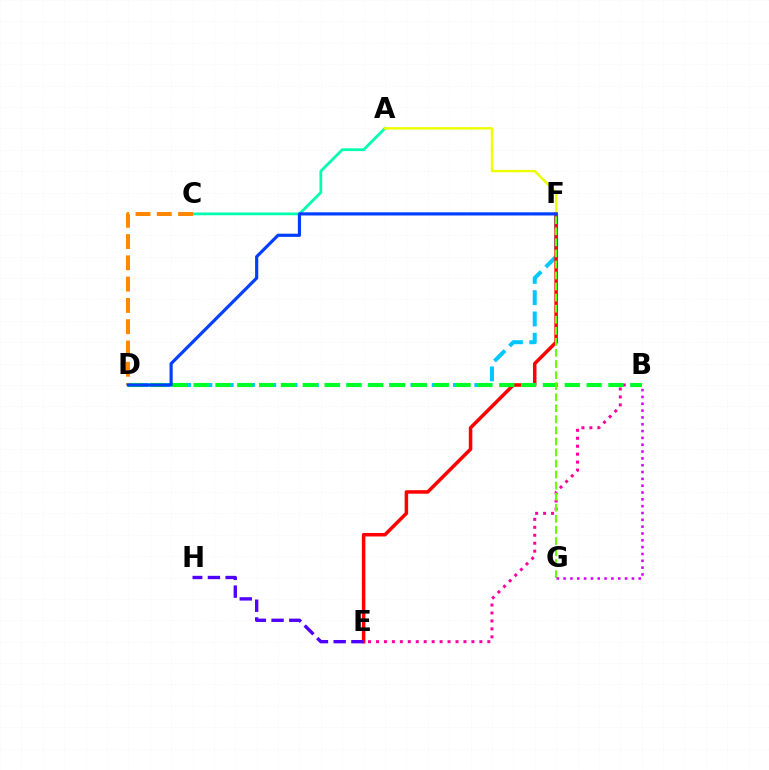{('A', 'C'): [{'color': '#00ffaf', 'line_style': 'solid', 'thickness': 1.99}], ('D', 'F'): [{'color': '#00c7ff', 'line_style': 'dashed', 'thickness': 2.89}, {'color': '#003fff', 'line_style': 'solid', 'thickness': 2.28}], ('B', 'E'): [{'color': '#ff00a0', 'line_style': 'dotted', 'thickness': 2.16}], ('E', 'F'): [{'color': '#ff0000', 'line_style': 'solid', 'thickness': 2.53}], ('B', 'D'): [{'color': '#00ff27', 'line_style': 'dashed', 'thickness': 2.97}], ('F', 'G'): [{'color': '#66ff00', 'line_style': 'dashed', 'thickness': 1.5}], ('E', 'H'): [{'color': '#4f00ff', 'line_style': 'dashed', 'thickness': 2.41}], ('A', 'F'): [{'color': '#eeff00', 'line_style': 'solid', 'thickness': 1.75}], ('C', 'D'): [{'color': '#ff8800', 'line_style': 'dashed', 'thickness': 2.89}], ('B', 'G'): [{'color': '#d600ff', 'line_style': 'dotted', 'thickness': 1.86}]}